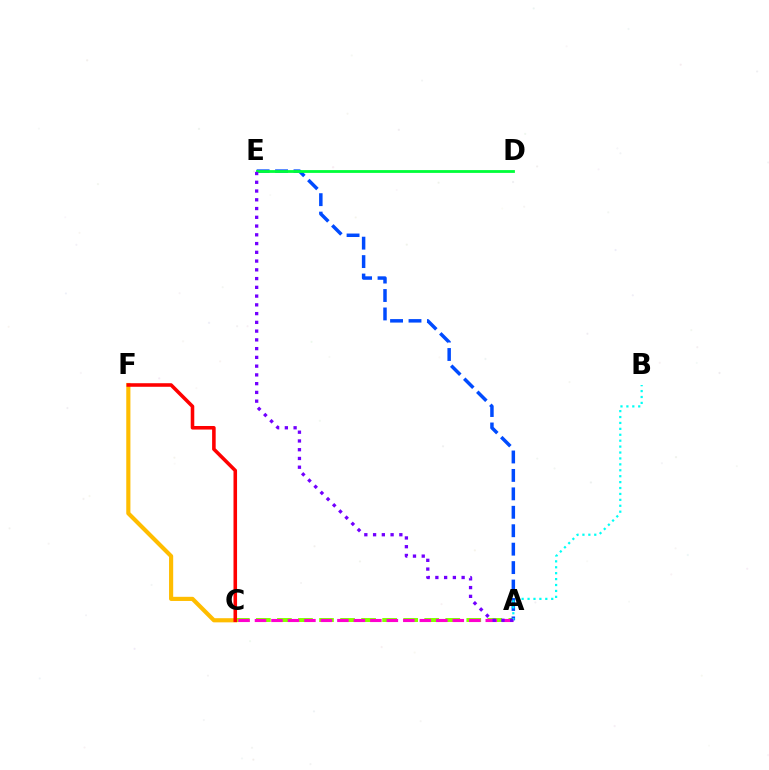{('A', 'C'): [{'color': '#84ff00', 'line_style': 'dashed', 'thickness': 2.86}, {'color': '#ff00cf', 'line_style': 'dashed', 'thickness': 2.24}], ('C', 'F'): [{'color': '#ffbd00', 'line_style': 'solid', 'thickness': 2.98}, {'color': '#ff0000', 'line_style': 'solid', 'thickness': 2.57}], ('A', 'E'): [{'color': '#004bff', 'line_style': 'dashed', 'thickness': 2.5}, {'color': '#7200ff', 'line_style': 'dotted', 'thickness': 2.38}], ('A', 'B'): [{'color': '#00fff6', 'line_style': 'dotted', 'thickness': 1.61}], ('D', 'E'): [{'color': '#00ff39', 'line_style': 'solid', 'thickness': 2.02}]}